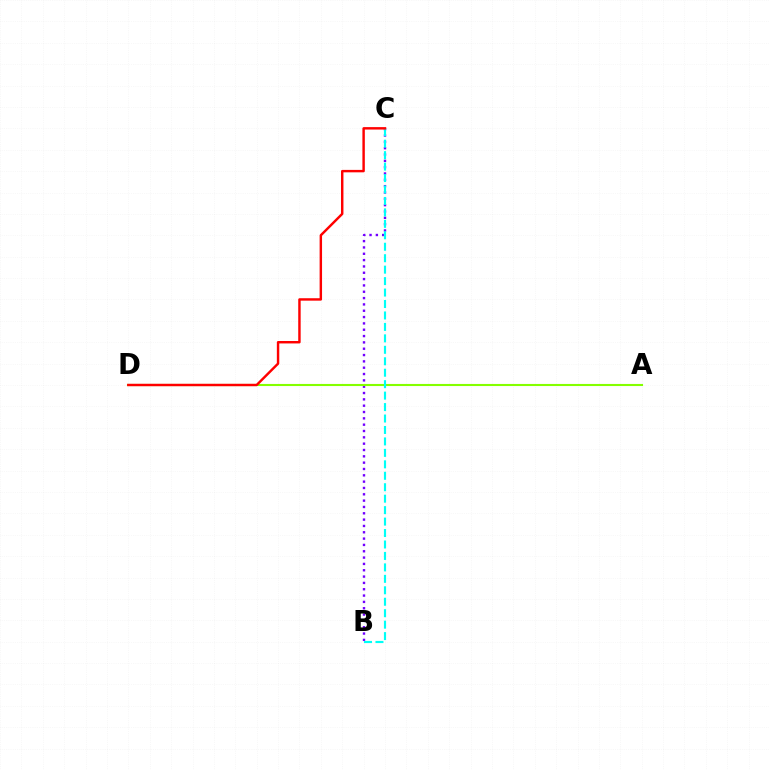{('B', 'C'): [{'color': '#7200ff', 'line_style': 'dotted', 'thickness': 1.72}, {'color': '#00fff6', 'line_style': 'dashed', 'thickness': 1.56}], ('A', 'D'): [{'color': '#84ff00', 'line_style': 'solid', 'thickness': 1.51}], ('C', 'D'): [{'color': '#ff0000', 'line_style': 'solid', 'thickness': 1.75}]}